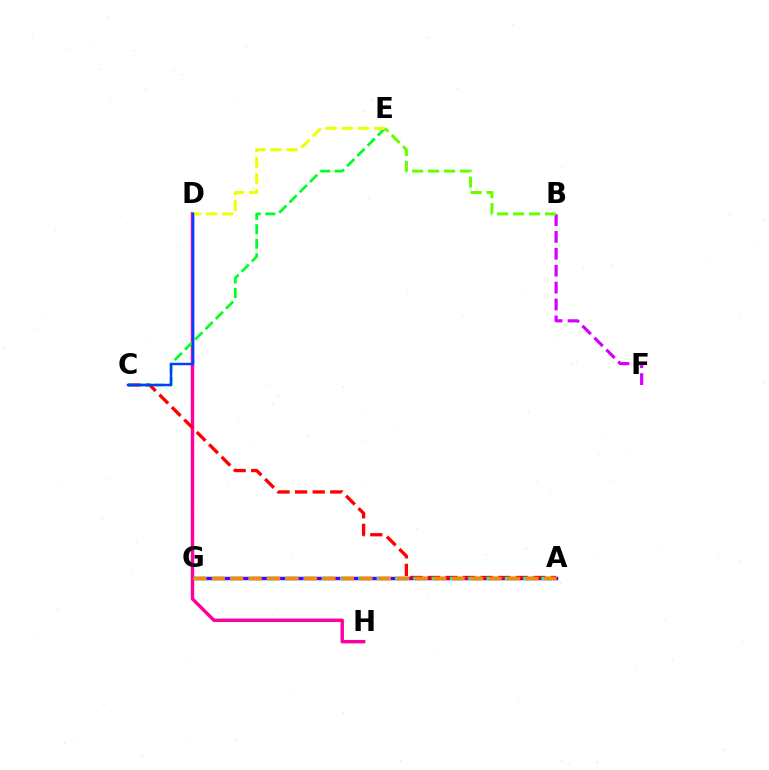{('B', 'F'): [{'color': '#d600ff', 'line_style': 'dashed', 'thickness': 2.29}], ('A', 'G'): [{'color': '#4f00ff', 'line_style': 'solid', 'thickness': 2.47}, {'color': '#00ffaf', 'line_style': 'dashed', 'thickness': 2.49}, {'color': '#ff8800', 'line_style': 'dashed', 'thickness': 2.51}], ('D', 'G'): [{'color': '#00c7ff', 'line_style': 'dashed', 'thickness': 1.51}], ('D', 'H'): [{'color': '#ff00a0', 'line_style': 'solid', 'thickness': 2.48}], ('A', 'C'): [{'color': '#ff0000', 'line_style': 'dashed', 'thickness': 2.39}], ('C', 'E'): [{'color': '#00ff27', 'line_style': 'dashed', 'thickness': 1.97}], ('D', 'E'): [{'color': '#eeff00', 'line_style': 'dashed', 'thickness': 2.18}], ('C', 'D'): [{'color': '#003fff', 'line_style': 'solid', 'thickness': 1.76}], ('B', 'E'): [{'color': '#66ff00', 'line_style': 'dashed', 'thickness': 2.17}]}